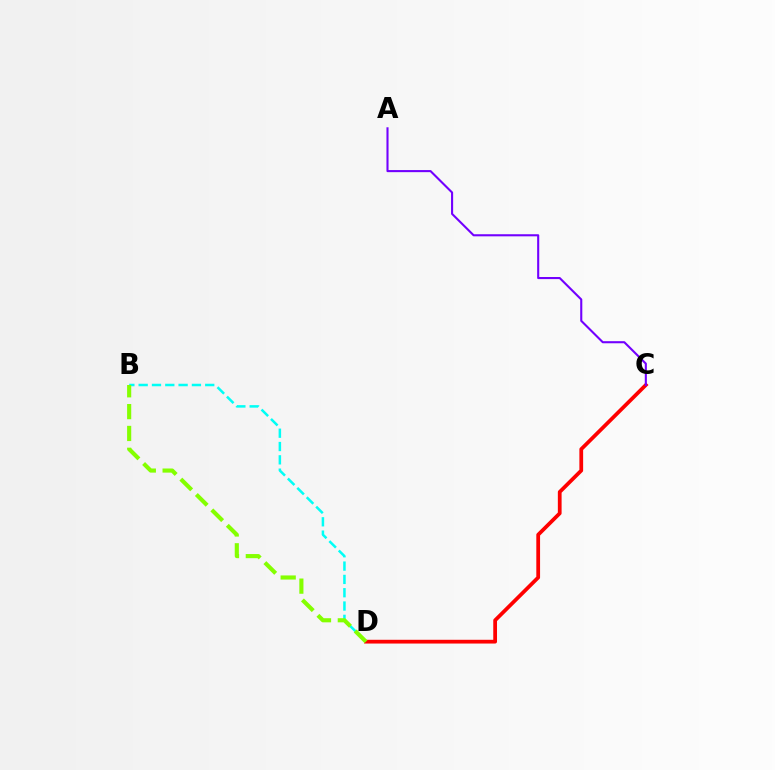{('B', 'D'): [{'color': '#00fff6', 'line_style': 'dashed', 'thickness': 1.81}, {'color': '#84ff00', 'line_style': 'dashed', 'thickness': 2.97}], ('C', 'D'): [{'color': '#ff0000', 'line_style': 'solid', 'thickness': 2.7}], ('A', 'C'): [{'color': '#7200ff', 'line_style': 'solid', 'thickness': 1.51}]}